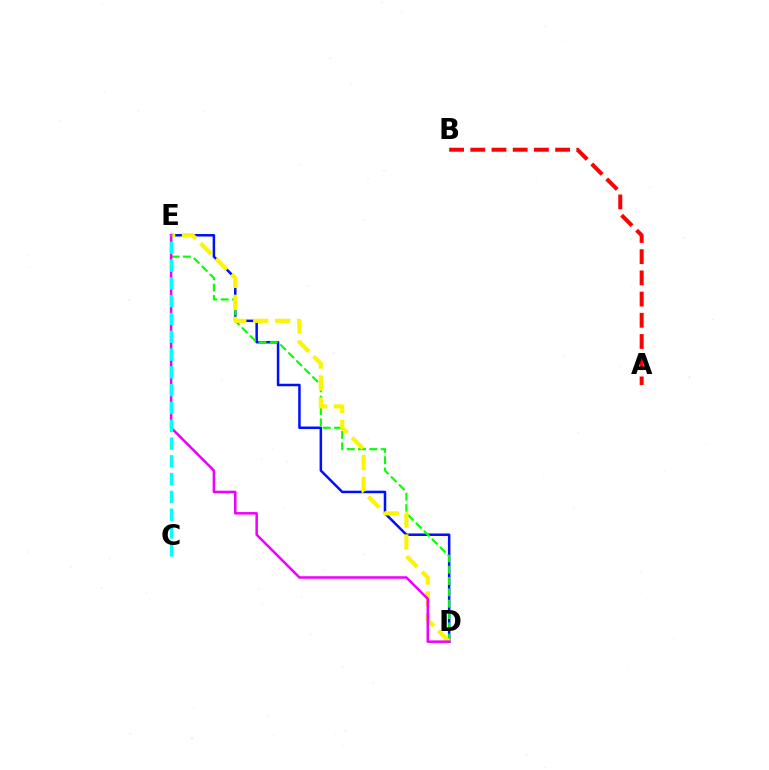{('D', 'E'): [{'color': '#0010ff', 'line_style': 'solid', 'thickness': 1.81}, {'color': '#08ff00', 'line_style': 'dashed', 'thickness': 1.54}, {'color': '#fcf500', 'line_style': 'dashed', 'thickness': 2.98}, {'color': '#ee00ff', 'line_style': 'solid', 'thickness': 1.82}], ('C', 'E'): [{'color': '#00fff6', 'line_style': 'dashed', 'thickness': 2.42}], ('A', 'B'): [{'color': '#ff0000', 'line_style': 'dashed', 'thickness': 2.88}]}